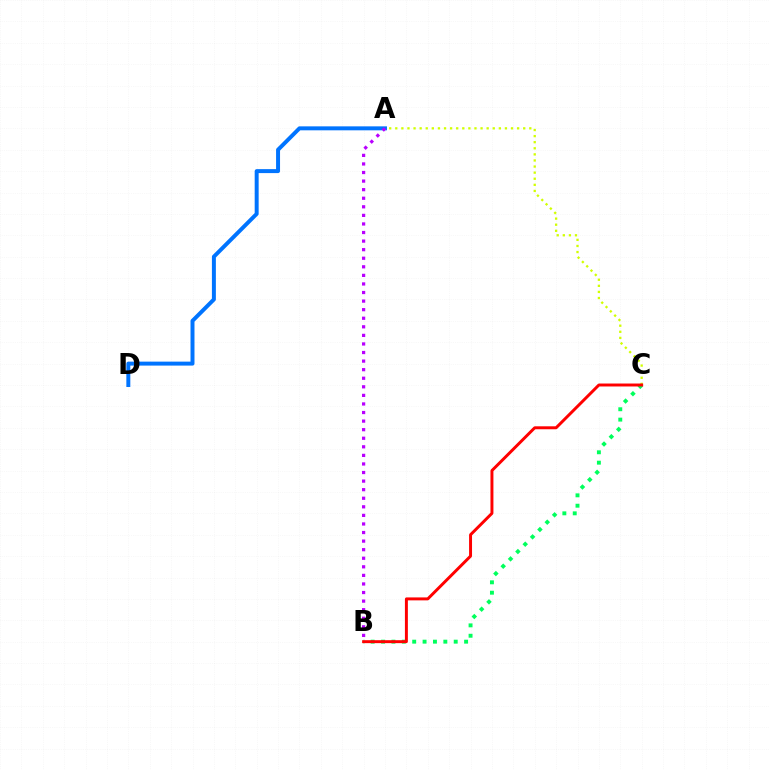{('B', 'C'): [{'color': '#00ff5c', 'line_style': 'dotted', 'thickness': 2.82}, {'color': '#ff0000', 'line_style': 'solid', 'thickness': 2.13}], ('A', 'C'): [{'color': '#d1ff00', 'line_style': 'dotted', 'thickness': 1.66}], ('A', 'D'): [{'color': '#0074ff', 'line_style': 'solid', 'thickness': 2.85}], ('A', 'B'): [{'color': '#b900ff', 'line_style': 'dotted', 'thickness': 2.33}]}